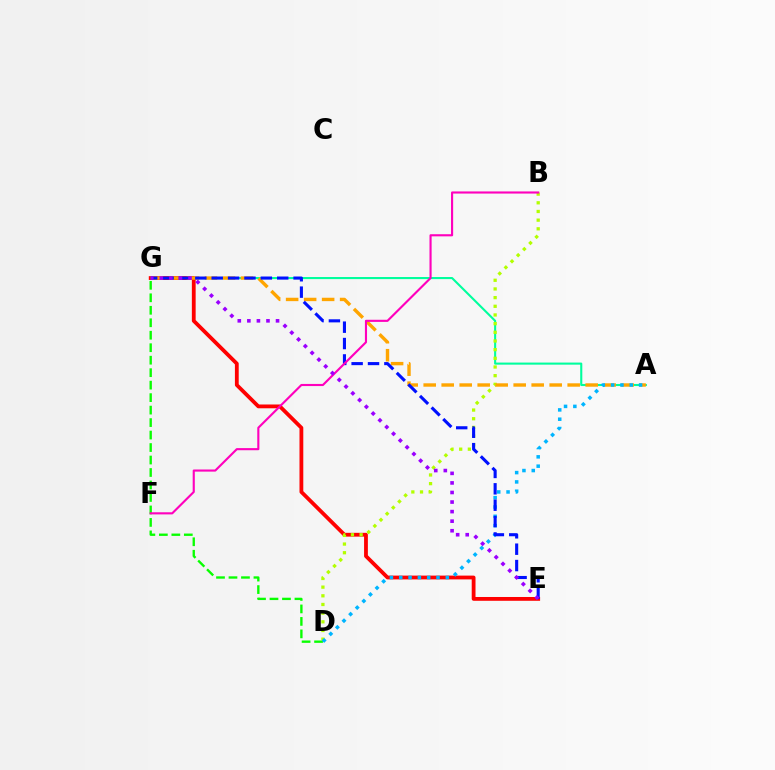{('A', 'G'): [{'color': '#00ff9d', 'line_style': 'solid', 'thickness': 1.51}, {'color': '#ffa500', 'line_style': 'dashed', 'thickness': 2.45}], ('E', 'G'): [{'color': '#ff0000', 'line_style': 'solid', 'thickness': 2.74}, {'color': '#0010ff', 'line_style': 'dashed', 'thickness': 2.23}, {'color': '#9b00ff', 'line_style': 'dotted', 'thickness': 2.6}], ('D', 'G'): [{'color': '#08ff00', 'line_style': 'dashed', 'thickness': 1.7}], ('B', 'D'): [{'color': '#b3ff00', 'line_style': 'dotted', 'thickness': 2.36}], ('A', 'D'): [{'color': '#00b5ff', 'line_style': 'dotted', 'thickness': 2.53}], ('B', 'F'): [{'color': '#ff00bd', 'line_style': 'solid', 'thickness': 1.53}]}